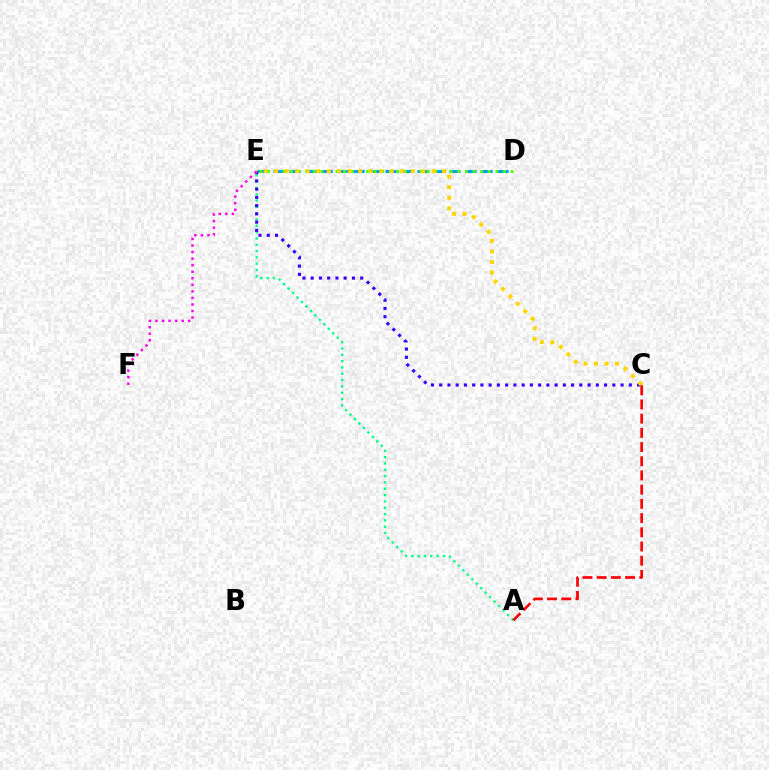{('A', 'E'): [{'color': '#00ff86', 'line_style': 'dotted', 'thickness': 1.72}], ('D', 'E'): [{'color': '#009eff', 'line_style': 'dashed', 'thickness': 2.17}, {'color': '#4fff00', 'line_style': 'dotted', 'thickness': 2.07}], ('C', 'E'): [{'color': '#3700ff', 'line_style': 'dotted', 'thickness': 2.24}, {'color': '#ffd500', 'line_style': 'dotted', 'thickness': 2.85}], ('E', 'F'): [{'color': '#ff00ed', 'line_style': 'dotted', 'thickness': 1.78}], ('A', 'C'): [{'color': '#ff0000', 'line_style': 'dashed', 'thickness': 1.93}]}